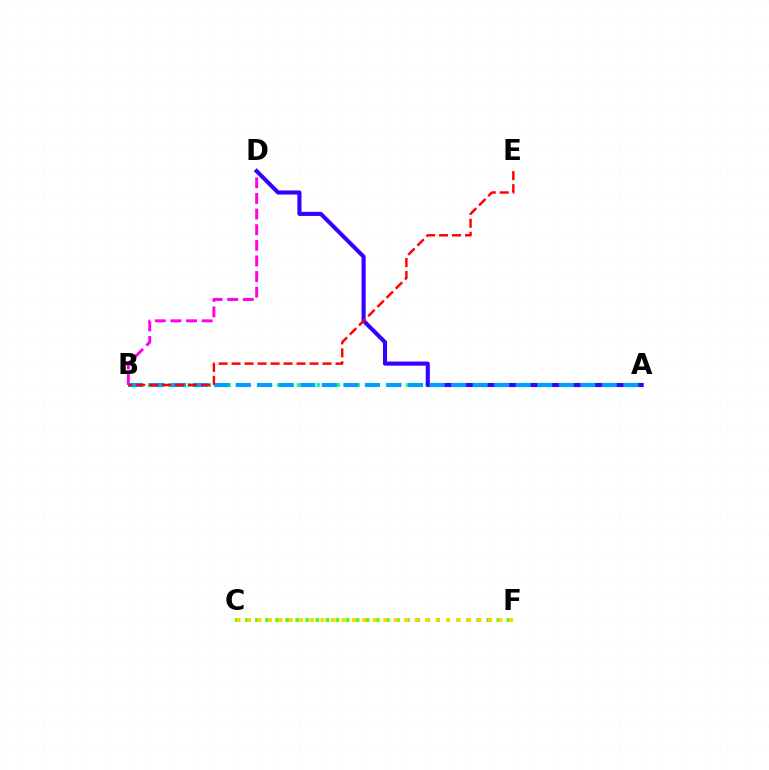{('B', 'D'): [{'color': '#ff00ed', 'line_style': 'dashed', 'thickness': 2.12}], ('C', 'F'): [{'color': '#4fff00', 'line_style': 'dotted', 'thickness': 2.73}, {'color': '#ffd500', 'line_style': 'dotted', 'thickness': 2.85}], ('A', 'B'): [{'color': '#00ff86', 'line_style': 'dotted', 'thickness': 2.7}, {'color': '#009eff', 'line_style': 'dashed', 'thickness': 2.93}], ('A', 'D'): [{'color': '#3700ff', 'line_style': 'solid', 'thickness': 2.95}], ('B', 'E'): [{'color': '#ff0000', 'line_style': 'dashed', 'thickness': 1.76}]}